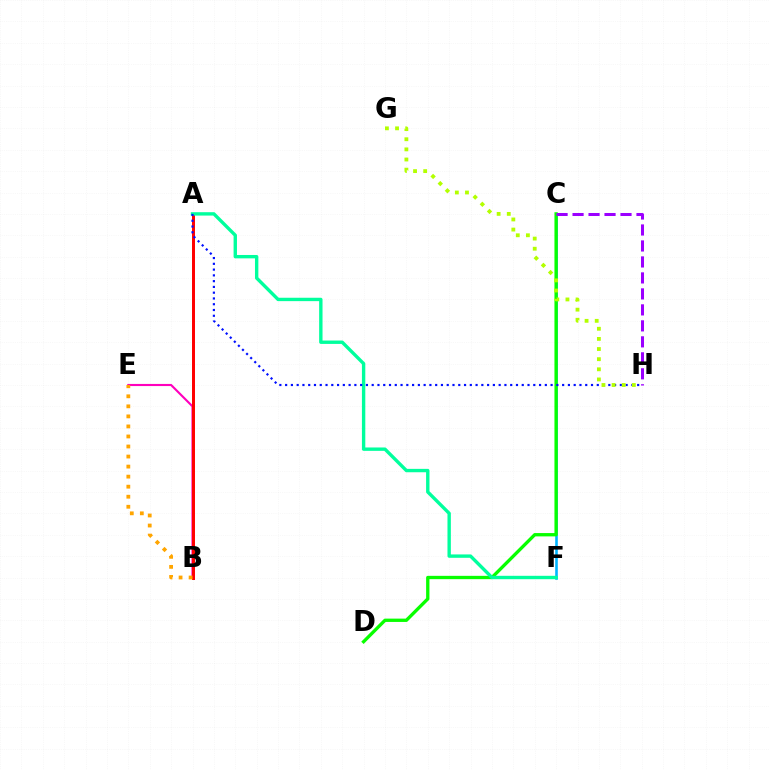{('C', 'F'): [{'color': '#00b5ff', 'line_style': 'solid', 'thickness': 1.87}], ('B', 'E'): [{'color': '#ff00bd', 'line_style': 'solid', 'thickness': 1.53}, {'color': '#ffa500', 'line_style': 'dotted', 'thickness': 2.73}], ('C', 'D'): [{'color': '#08ff00', 'line_style': 'solid', 'thickness': 2.39}], ('A', 'B'): [{'color': '#ff0000', 'line_style': 'solid', 'thickness': 2.14}], ('A', 'F'): [{'color': '#00ff9d', 'line_style': 'solid', 'thickness': 2.43}], ('A', 'H'): [{'color': '#0010ff', 'line_style': 'dotted', 'thickness': 1.57}], ('C', 'H'): [{'color': '#9b00ff', 'line_style': 'dashed', 'thickness': 2.17}], ('G', 'H'): [{'color': '#b3ff00', 'line_style': 'dotted', 'thickness': 2.75}]}